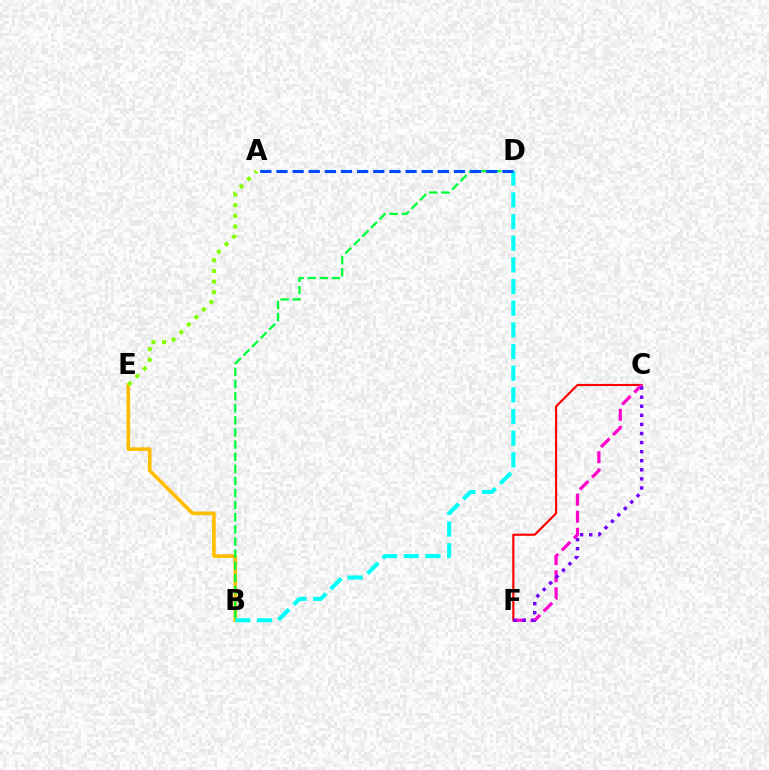{('C', 'F'): [{'color': '#ff0000', 'line_style': 'solid', 'thickness': 1.55}, {'color': '#ff00cf', 'line_style': 'dashed', 'thickness': 2.32}, {'color': '#7200ff', 'line_style': 'dotted', 'thickness': 2.47}], ('B', 'E'): [{'color': '#ffbd00', 'line_style': 'solid', 'thickness': 2.6}], ('A', 'E'): [{'color': '#84ff00', 'line_style': 'dotted', 'thickness': 2.9}], ('B', 'D'): [{'color': '#00ff39', 'line_style': 'dashed', 'thickness': 1.64}, {'color': '#00fff6', 'line_style': 'dashed', 'thickness': 2.94}], ('A', 'D'): [{'color': '#004bff', 'line_style': 'dashed', 'thickness': 2.19}]}